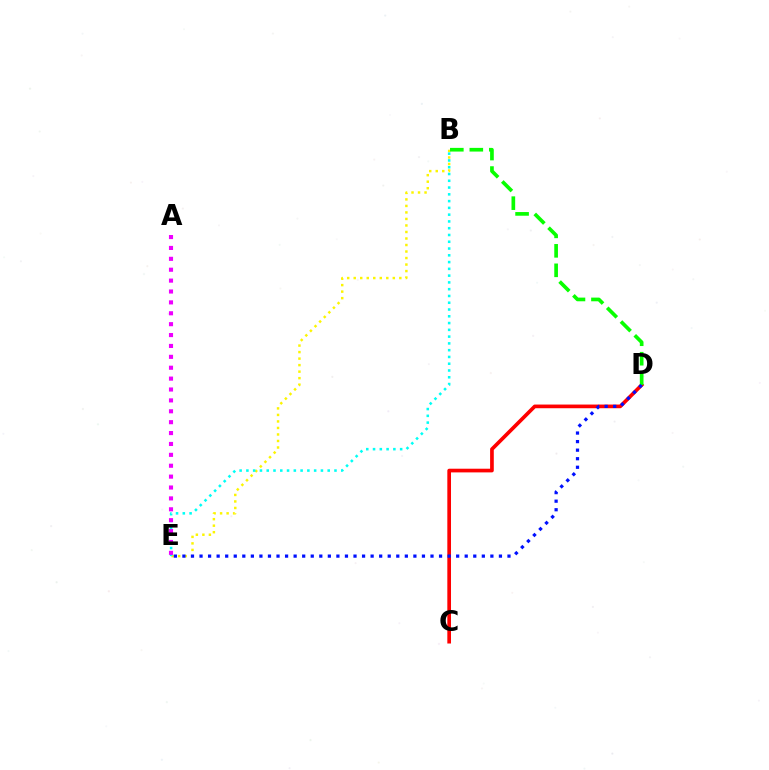{('B', 'E'): [{'color': '#fcf500', 'line_style': 'dotted', 'thickness': 1.77}, {'color': '#00fff6', 'line_style': 'dotted', 'thickness': 1.84}], ('C', 'D'): [{'color': '#ff0000', 'line_style': 'solid', 'thickness': 2.65}], ('B', 'D'): [{'color': '#08ff00', 'line_style': 'dashed', 'thickness': 2.65}], ('D', 'E'): [{'color': '#0010ff', 'line_style': 'dotted', 'thickness': 2.32}], ('A', 'E'): [{'color': '#ee00ff', 'line_style': 'dotted', 'thickness': 2.96}]}